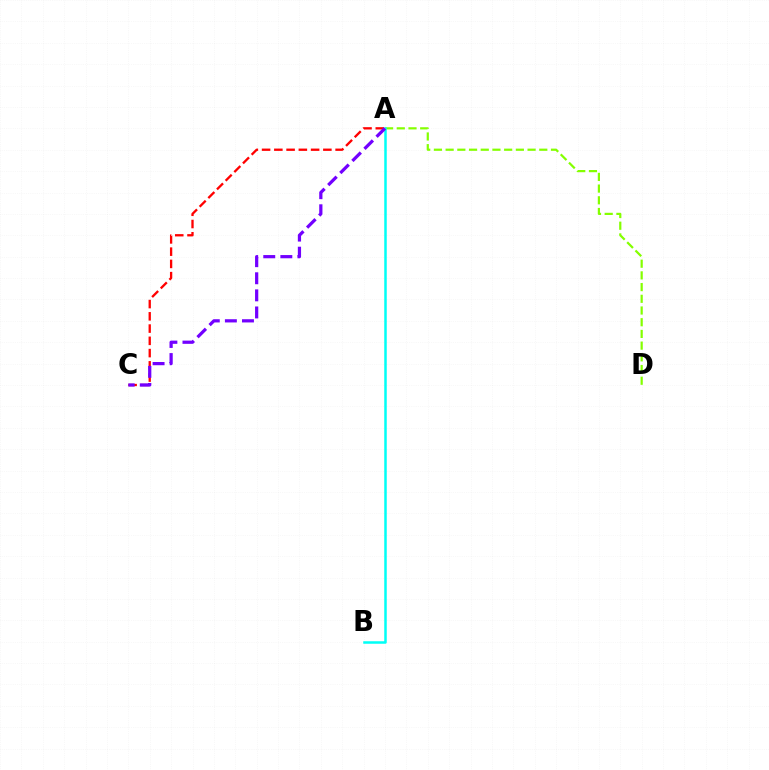{('A', 'D'): [{'color': '#84ff00', 'line_style': 'dashed', 'thickness': 1.59}], ('A', 'C'): [{'color': '#ff0000', 'line_style': 'dashed', 'thickness': 1.66}, {'color': '#7200ff', 'line_style': 'dashed', 'thickness': 2.32}], ('A', 'B'): [{'color': '#00fff6', 'line_style': 'solid', 'thickness': 1.81}]}